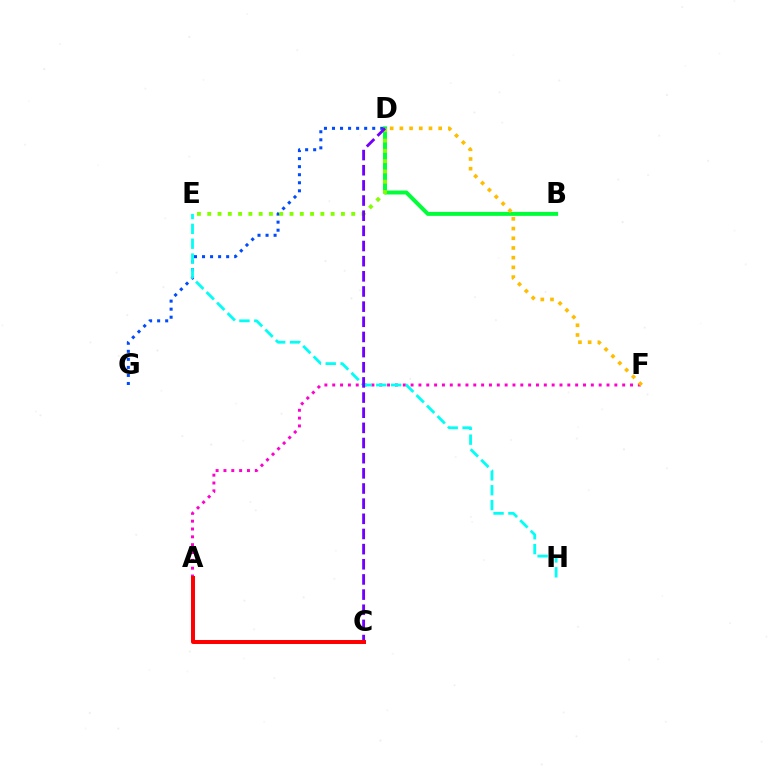{('B', 'D'): [{'color': '#00ff39', 'line_style': 'solid', 'thickness': 2.86}], ('A', 'F'): [{'color': '#ff00cf', 'line_style': 'dotted', 'thickness': 2.13}], ('D', 'G'): [{'color': '#004bff', 'line_style': 'dotted', 'thickness': 2.19}], ('E', 'H'): [{'color': '#00fff6', 'line_style': 'dashed', 'thickness': 2.02}], ('D', 'E'): [{'color': '#84ff00', 'line_style': 'dotted', 'thickness': 2.79}], ('C', 'D'): [{'color': '#7200ff', 'line_style': 'dashed', 'thickness': 2.06}], ('A', 'C'): [{'color': '#ff0000', 'line_style': 'solid', 'thickness': 2.86}], ('D', 'F'): [{'color': '#ffbd00', 'line_style': 'dotted', 'thickness': 2.64}]}